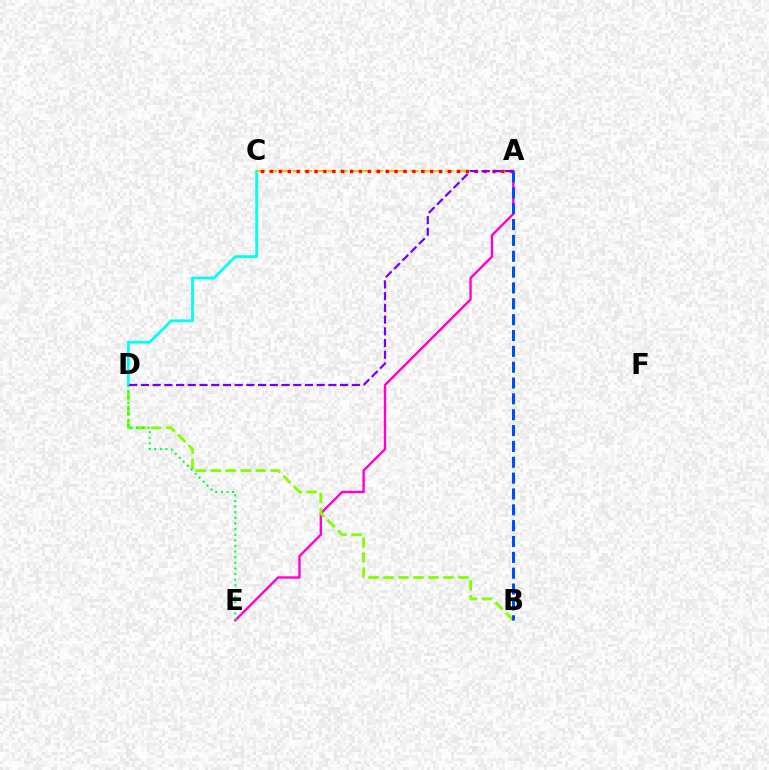{('A', 'E'): [{'color': '#ff00cf', 'line_style': 'solid', 'thickness': 1.71}], ('B', 'D'): [{'color': '#84ff00', 'line_style': 'dashed', 'thickness': 2.04}], ('C', 'D'): [{'color': '#00fff6', 'line_style': 'solid', 'thickness': 2.02}], ('A', 'C'): [{'color': '#ffbd00', 'line_style': 'dashed', 'thickness': 1.6}, {'color': '#ff0000', 'line_style': 'dotted', 'thickness': 2.42}], ('D', 'E'): [{'color': '#00ff39', 'line_style': 'dotted', 'thickness': 1.53}], ('A', 'B'): [{'color': '#004bff', 'line_style': 'dashed', 'thickness': 2.15}], ('A', 'D'): [{'color': '#7200ff', 'line_style': 'dashed', 'thickness': 1.59}]}